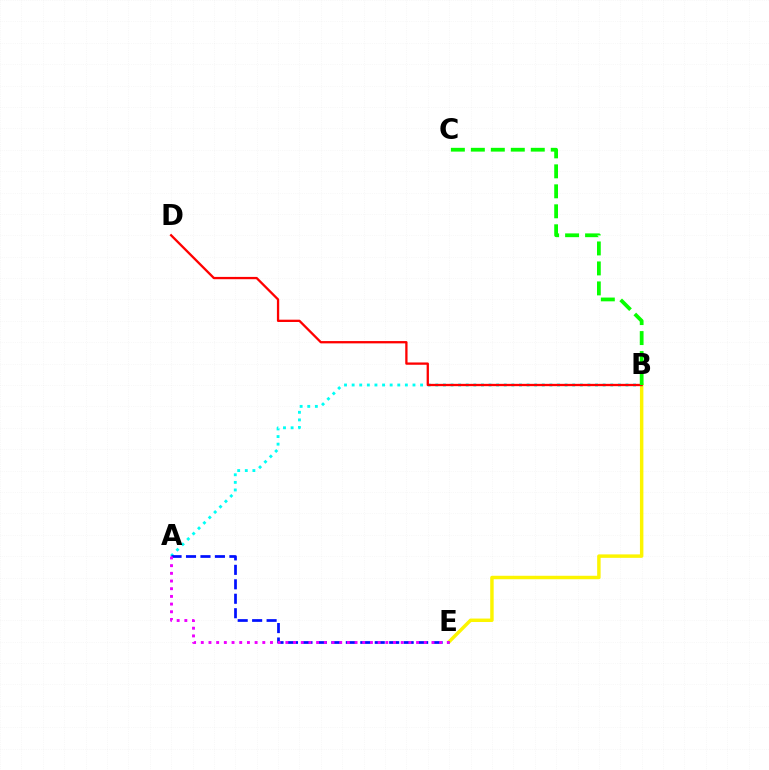{('B', 'E'): [{'color': '#fcf500', 'line_style': 'solid', 'thickness': 2.48}], ('A', 'B'): [{'color': '#00fff6', 'line_style': 'dotted', 'thickness': 2.07}], ('A', 'E'): [{'color': '#0010ff', 'line_style': 'dashed', 'thickness': 1.96}, {'color': '#ee00ff', 'line_style': 'dotted', 'thickness': 2.09}], ('B', 'D'): [{'color': '#ff0000', 'line_style': 'solid', 'thickness': 1.66}], ('B', 'C'): [{'color': '#08ff00', 'line_style': 'dashed', 'thickness': 2.71}]}